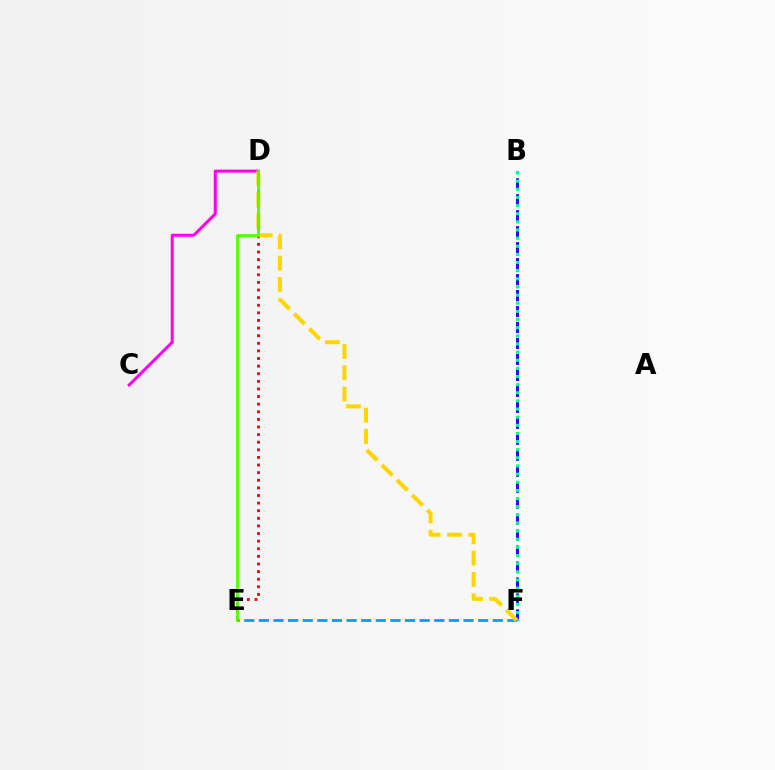{('B', 'F'): [{'color': '#3700ff', 'line_style': 'dashed', 'thickness': 2.17}, {'color': '#00ff86', 'line_style': 'dotted', 'thickness': 2.21}], ('E', 'F'): [{'color': '#009eff', 'line_style': 'dashed', 'thickness': 1.99}], ('D', 'E'): [{'color': '#ff0000', 'line_style': 'dotted', 'thickness': 2.07}, {'color': '#4fff00', 'line_style': 'solid', 'thickness': 2.0}], ('C', 'D'): [{'color': '#ff00ed', 'line_style': 'solid', 'thickness': 2.16}], ('D', 'F'): [{'color': '#ffd500', 'line_style': 'dashed', 'thickness': 2.89}]}